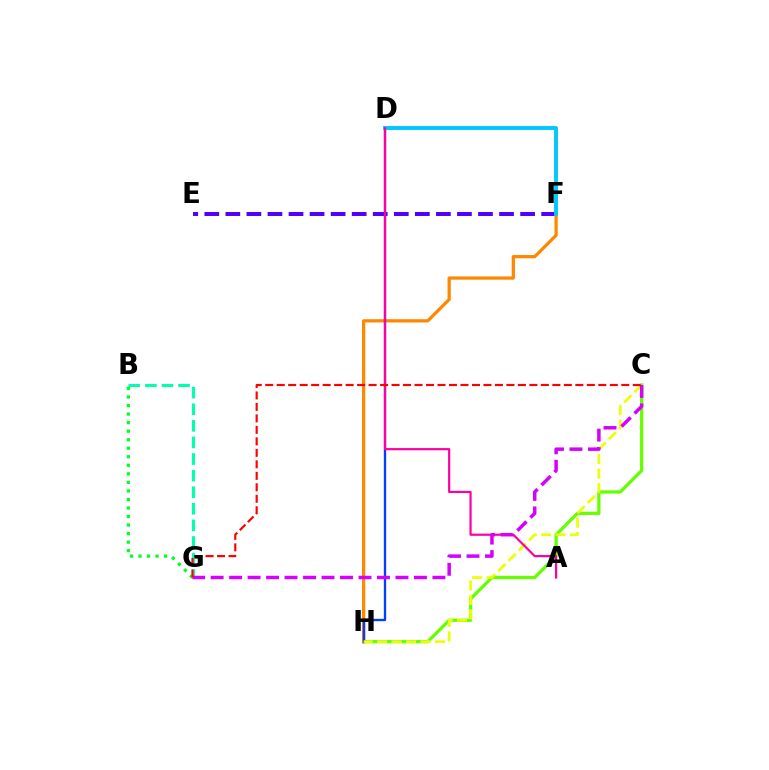{('B', 'G'): [{'color': '#00ffaf', 'line_style': 'dashed', 'thickness': 2.25}, {'color': '#00ff27', 'line_style': 'dotted', 'thickness': 2.32}], ('C', 'H'): [{'color': '#66ff00', 'line_style': 'solid', 'thickness': 2.36}, {'color': '#eeff00', 'line_style': 'dashed', 'thickness': 1.97}], ('E', 'F'): [{'color': '#4f00ff', 'line_style': 'dashed', 'thickness': 2.86}], ('F', 'H'): [{'color': '#ff8800', 'line_style': 'solid', 'thickness': 2.34}], ('D', 'H'): [{'color': '#003fff', 'line_style': 'solid', 'thickness': 1.68}], ('D', 'F'): [{'color': '#00c7ff', 'line_style': 'solid', 'thickness': 2.81}], ('A', 'D'): [{'color': '#ff00a0', 'line_style': 'solid', 'thickness': 1.58}], ('C', 'G'): [{'color': '#d600ff', 'line_style': 'dashed', 'thickness': 2.51}, {'color': '#ff0000', 'line_style': 'dashed', 'thickness': 1.56}]}